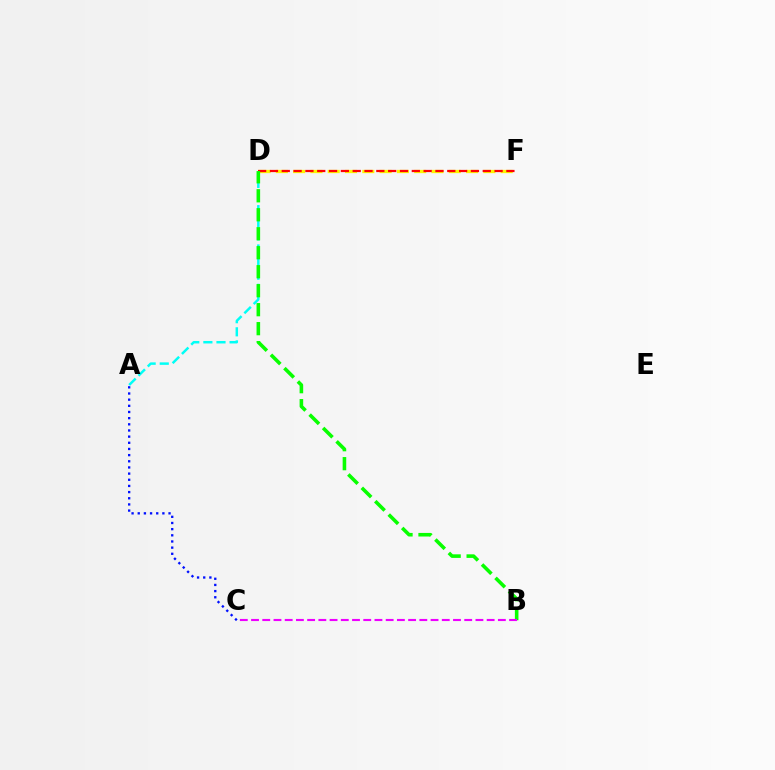{('D', 'F'): [{'color': '#fcf500', 'line_style': 'dashed', 'thickness': 2.35}, {'color': '#ff0000', 'line_style': 'dashed', 'thickness': 1.61}], ('A', 'D'): [{'color': '#00fff6', 'line_style': 'dashed', 'thickness': 1.78}], ('B', 'D'): [{'color': '#08ff00', 'line_style': 'dashed', 'thickness': 2.58}], ('A', 'C'): [{'color': '#0010ff', 'line_style': 'dotted', 'thickness': 1.67}], ('B', 'C'): [{'color': '#ee00ff', 'line_style': 'dashed', 'thickness': 1.52}]}